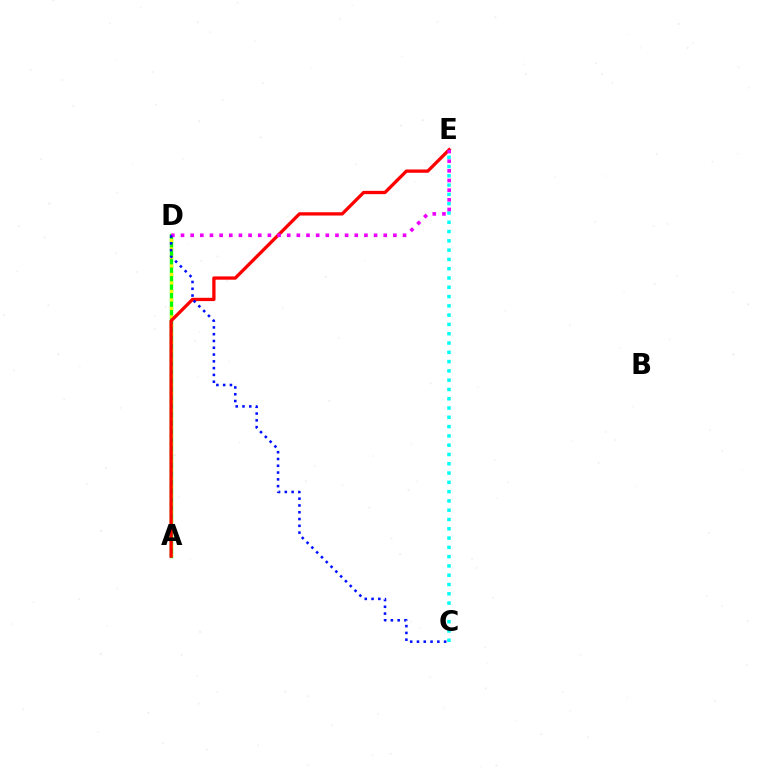{('A', 'D'): [{'color': '#08ff00', 'line_style': 'solid', 'thickness': 2.42}, {'color': '#fcf500', 'line_style': 'dotted', 'thickness': 2.31}], ('A', 'E'): [{'color': '#ff0000', 'line_style': 'solid', 'thickness': 2.37}], ('C', 'E'): [{'color': '#00fff6', 'line_style': 'dotted', 'thickness': 2.52}], ('D', 'E'): [{'color': '#ee00ff', 'line_style': 'dotted', 'thickness': 2.62}], ('C', 'D'): [{'color': '#0010ff', 'line_style': 'dotted', 'thickness': 1.84}]}